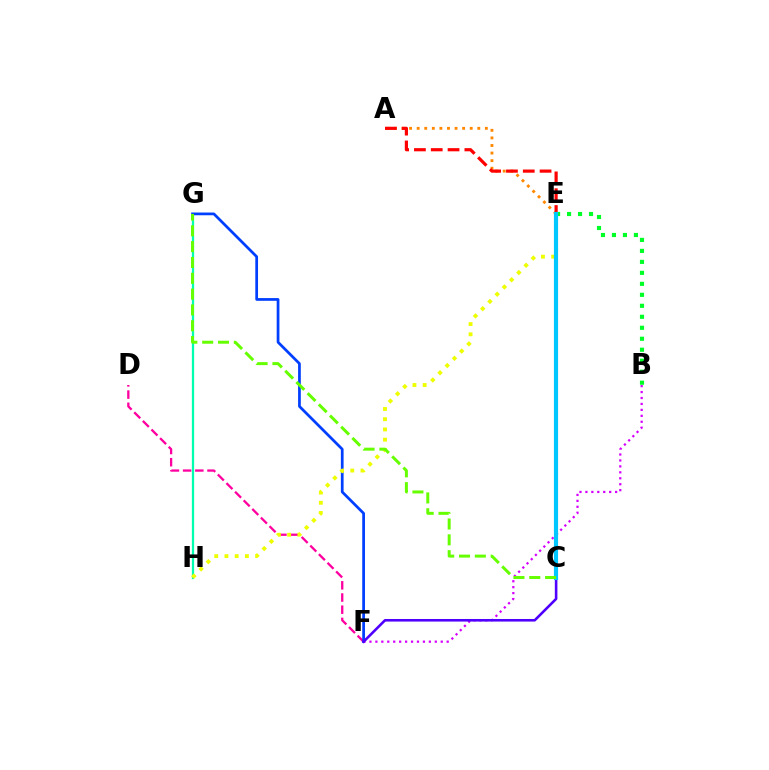{('D', 'F'): [{'color': '#ff00a0', 'line_style': 'dashed', 'thickness': 1.66}], ('G', 'H'): [{'color': '#00ffaf', 'line_style': 'solid', 'thickness': 1.63}], ('F', 'G'): [{'color': '#003fff', 'line_style': 'solid', 'thickness': 1.97}], ('E', 'H'): [{'color': '#eeff00', 'line_style': 'dotted', 'thickness': 2.78}], ('B', 'F'): [{'color': '#d600ff', 'line_style': 'dotted', 'thickness': 1.61}], ('A', 'E'): [{'color': '#ff8800', 'line_style': 'dotted', 'thickness': 2.06}, {'color': '#ff0000', 'line_style': 'dashed', 'thickness': 2.28}], ('C', 'F'): [{'color': '#4f00ff', 'line_style': 'solid', 'thickness': 1.86}], ('B', 'E'): [{'color': '#00ff27', 'line_style': 'dotted', 'thickness': 2.98}], ('C', 'E'): [{'color': '#00c7ff', 'line_style': 'solid', 'thickness': 3.0}], ('C', 'G'): [{'color': '#66ff00', 'line_style': 'dashed', 'thickness': 2.15}]}